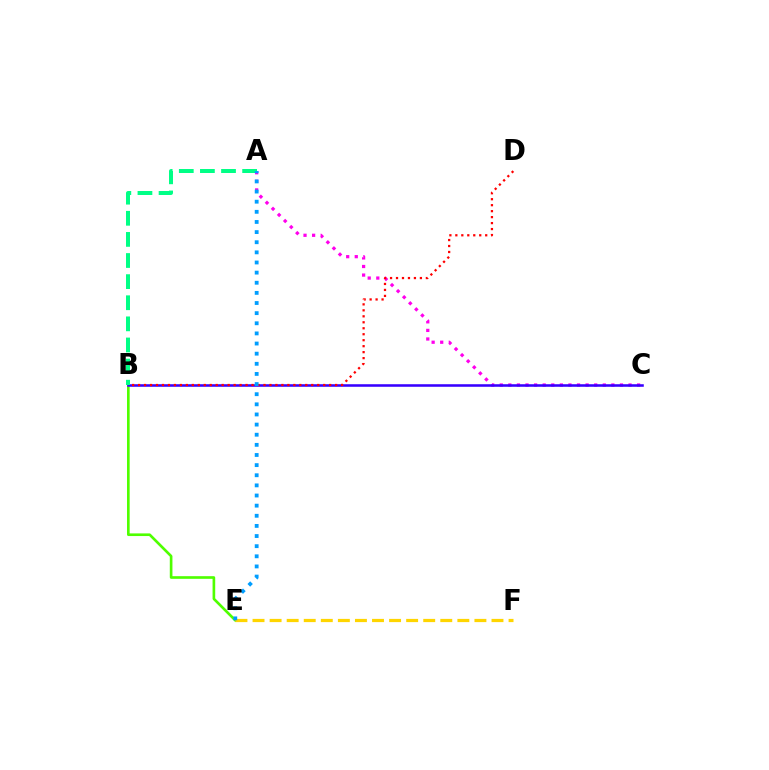{('B', 'E'): [{'color': '#4fff00', 'line_style': 'solid', 'thickness': 1.91}], ('A', 'C'): [{'color': '#ff00ed', 'line_style': 'dotted', 'thickness': 2.33}], ('E', 'F'): [{'color': '#ffd500', 'line_style': 'dashed', 'thickness': 2.32}], ('B', 'C'): [{'color': '#3700ff', 'line_style': 'solid', 'thickness': 1.84}], ('A', 'B'): [{'color': '#00ff86', 'line_style': 'dashed', 'thickness': 2.87}], ('B', 'D'): [{'color': '#ff0000', 'line_style': 'dotted', 'thickness': 1.62}], ('A', 'E'): [{'color': '#009eff', 'line_style': 'dotted', 'thickness': 2.75}]}